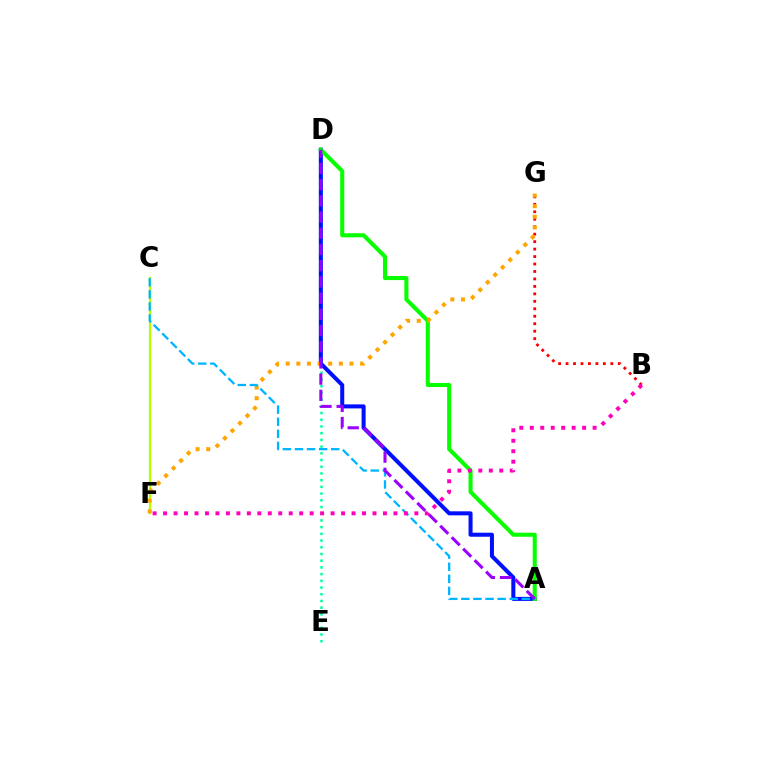{('D', 'E'): [{'color': '#00ff9d', 'line_style': 'dotted', 'thickness': 1.82}], ('B', 'G'): [{'color': '#ff0000', 'line_style': 'dotted', 'thickness': 2.03}], ('A', 'D'): [{'color': '#0010ff', 'line_style': 'solid', 'thickness': 2.9}, {'color': '#08ff00', 'line_style': 'solid', 'thickness': 2.93}, {'color': '#9b00ff', 'line_style': 'dashed', 'thickness': 2.2}], ('C', 'F'): [{'color': '#b3ff00', 'line_style': 'solid', 'thickness': 1.65}], ('F', 'G'): [{'color': '#ffa500', 'line_style': 'dotted', 'thickness': 2.89}], ('A', 'C'): [{'color': '#00b5ff', 'line_style': 'dashed', 'thickness': 1.64}], ('B', 'F'): [{'color': '#ff00bd', 'line_style': 'dotted', 'thickness': 2.84}]}